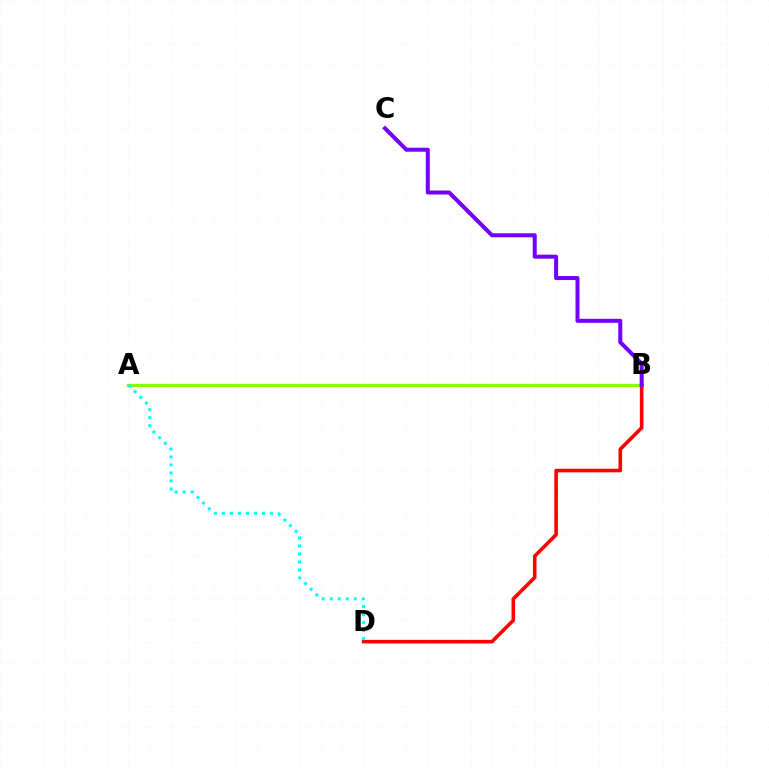{('A', 'B'): [{'color': '#84ff00', 'line_style': 'solid', 'thickness': 2.28}], ('B', 'D'): [{'color': '#ff0000', 'line_style': 'solid', 'thickness': 2.59}], ('B', 'C'): [{'color': '#7200ff', 'line_style': 'solid', 'thickness': 2.89}], ('A', 'D'): [{'color': '#00fff6', 'line_style': 'dotted', 'thickness': 2.18}]}